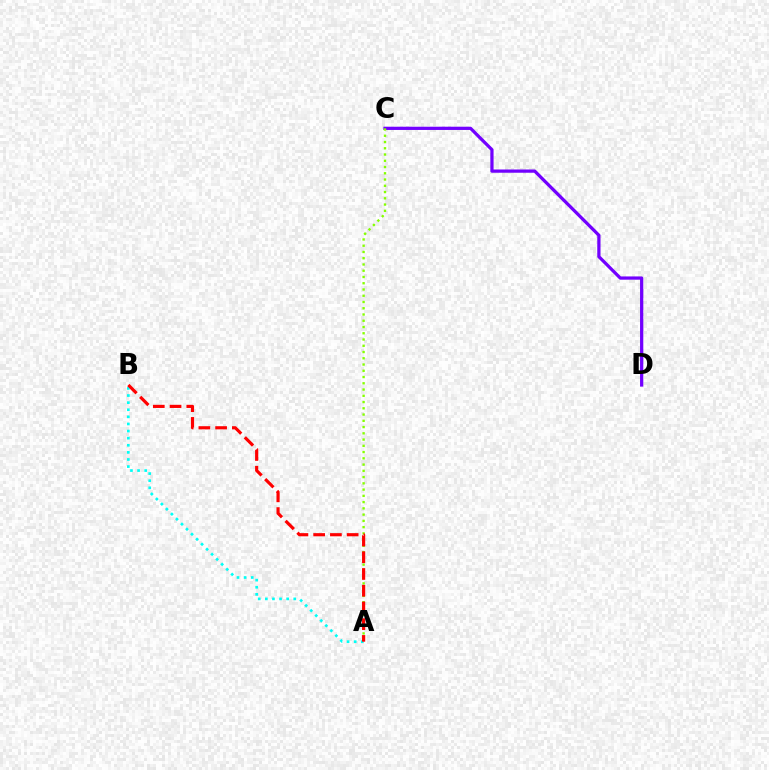{('C', 'D'): [{'color': '#7200ff', 'line_style': 'solid', 'thickness': 2.34}], ('A', 'C'): [{'color': '#84ff00', 'line_style': 'dotted', 'thickness': 1.7}], ('A', 'B'): [{'color': '#00fff6', 'line_style': 'dotted', 'thickness': 1.93}, {'color': '#ff0000', 'line_style': 'dashed', 'thickness': 2.27}]}